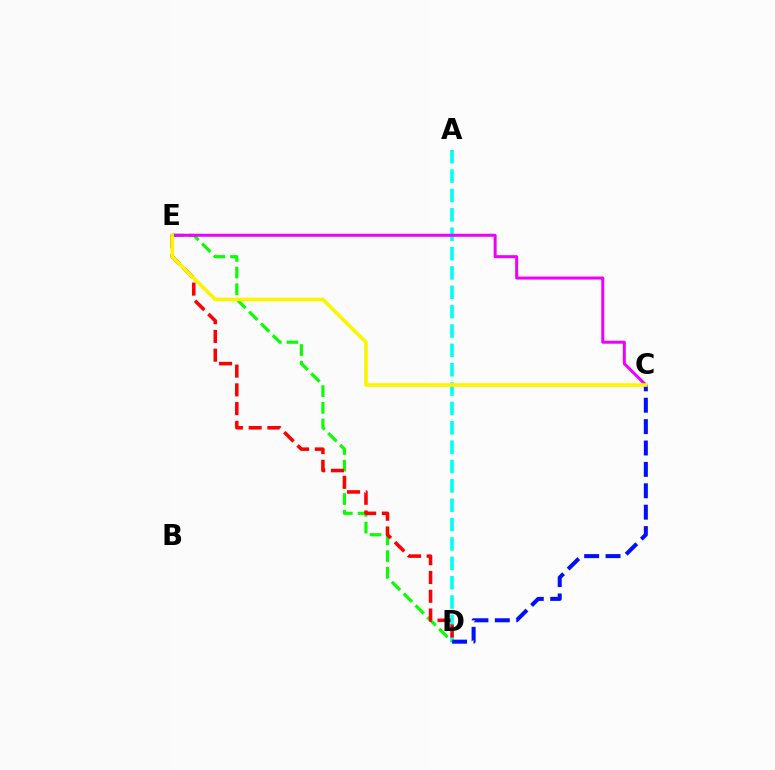{('A', 'D'): [{'color': '#00fff6', 'line_style': 'dashed', 'thickness': 2.63}], ('D', 'E'): [{'color': '#08ff00', 'line_style': 'dashed', 'thickness': 2.27}, {'color': '#ff0000', 'line_style': 'dashed', 'thickness': 2.55}], ('C', 'E'): [{'color': '#ee00ff', 'line_style': 'solid', 'thickness': 2.17}, {'color': '#fcf500', 'line_style': 'solid', 'thickness': 2.61}], ('C', 'D'): [{'color': '#0010ff', 'line_style': 'dashed', 'thickness': 2.91}]}